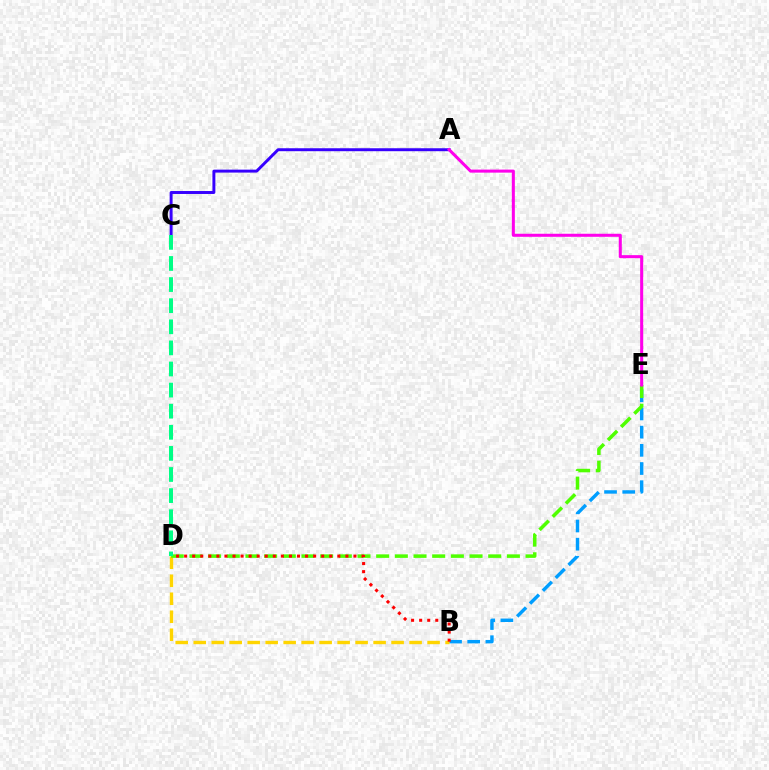{('B', 'E'): [{'color': '#009eff', 'line_style': 'dashed', 'thickness': 2.47}], ('B', 'D'): [{'color': '#ffd500', 'line_style': 'dashed', 'thickness': 2.44}, {'color': '#ff0000', 'line_style': 'dotted', 'thickness': 2.19}], ('D', 'E'): [{'color': '#4fff00', 'line_style': 'dashed', 'thickness': 2.54}], ('A', 'C'): [{'color': '#3700ff', 'line_style': 'solid', 'thickness': 2.12}], ('C', 'D'): [{'color': '#00ff86', 'line_style': 'dashed', 'thickness': 2.87}], ('A', 'E'): [{'color': '#ff00ed', 'line_style': 'solid', 'thickness': 2.19}]}